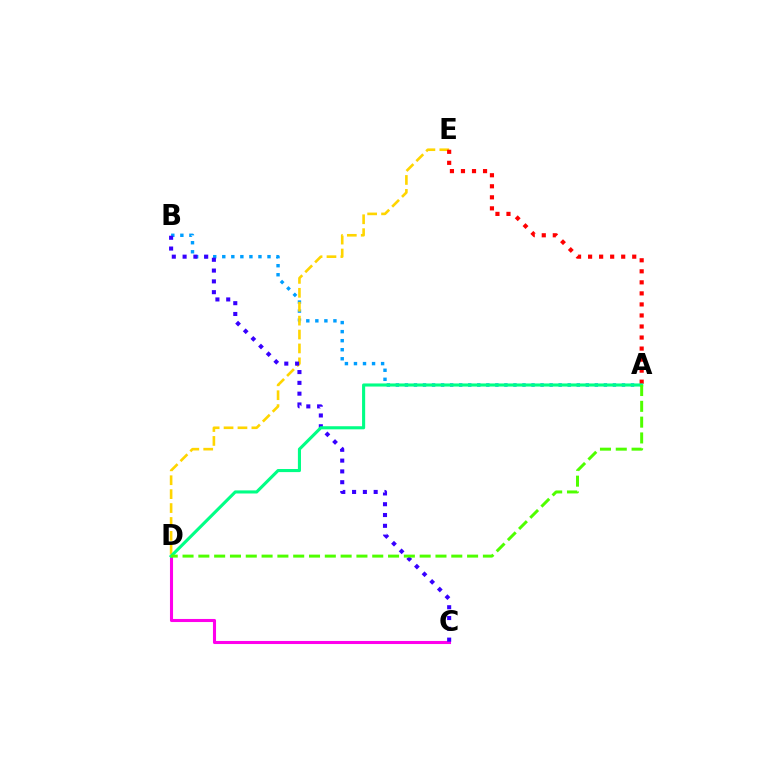{('C', 'D'): [{'color': '#ff00ed', 'line_style': 'solid', 'thickness': 2.22}], ('A', 'B'): [{'color': '#009eff', 'line_style': 'dotted', 'thickness': 2.46}], ('D', 'E'): [{'color': '#ffd500', 'line_style': 'dashed', 'thickness': 1.89}], ('A', 'E'): [{'color': '#ff0000', 'line_style': 'dotted', 'thickness': 3.0}], ('B', 'C'): [{'color': '#3700ff', 'line_style': 'dotted', 'thickness': 2.93}], ('A', 'D'): [{'color': '#00ff86', 'line_style': 'solid', 'thickness': 2.23}, {'color': '#4fff00', 'line_style': 'dashed', 'thickness': 2.15}]}